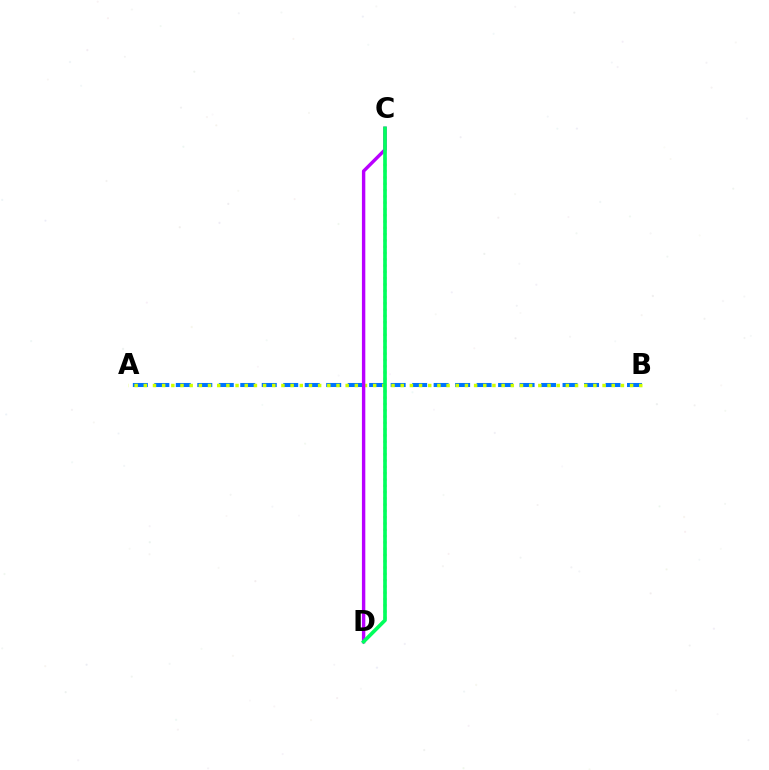{('A', 'B'): [{'color': '#0074ff', 'line_style': 'dashed', 'thickness': 2.92}, {'color': '#d1ff00', 'line_style': 'dotted', 'thickness': 2.49}], ('C', 'D'): [{'color': '#ff0000', 'line_style': 'dotted', 'thickness': 1.71}, {'color': '#b900ff', 'line_style': 'solid', 'thickness': 2.44}, {'color': '#00ff5c', 'line_style': 'solid', 'thickness': 2.63}]}